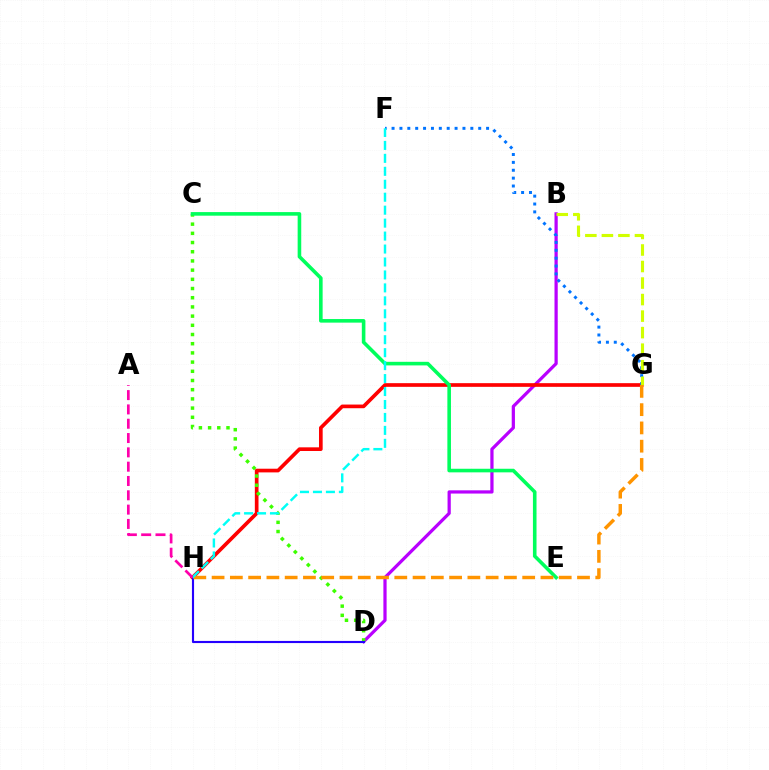{('B', 'D'): [{'color': '#b900ff', 'line_style': 'solid', 'thickness': 2.33}], ('G', 'H'): [{'color': '#ff0000', 'line_style': 'solid', 'thickness': 2.64}, {'color': '#ff9400', 'line_style': 'dashed', 'thickness': 2.48}], ('C', 'D'): [{'color': '#3dff00', 'line_style': 'dotted', 'thickness': 2.5}], ('C', 'E'): [{'color': '#00ff5c', 'line_style': 'solid', 'thickness': 2.59}], ('D', 'H'): [{'color': '#2500ff', 'line_style': 'solid', 'thickness': 1.54}], ('F', 'G'): [{'color': '#0074ff', 'line_style': 'dotted', 'thickness': 2.14}], ('B', 'G'): [{'color': '#d1ff00', 'line_style': 'dashed', 'thickness': 2.25}], ('F', 'H'): [{'color': '#00fff6', 'line_style': 'dashed', 'thickness': 1.76}], ('A', 'H'): [{'color': '#ff00ac', 'line_style': 'dashed', 'thickness': 1.94}]}